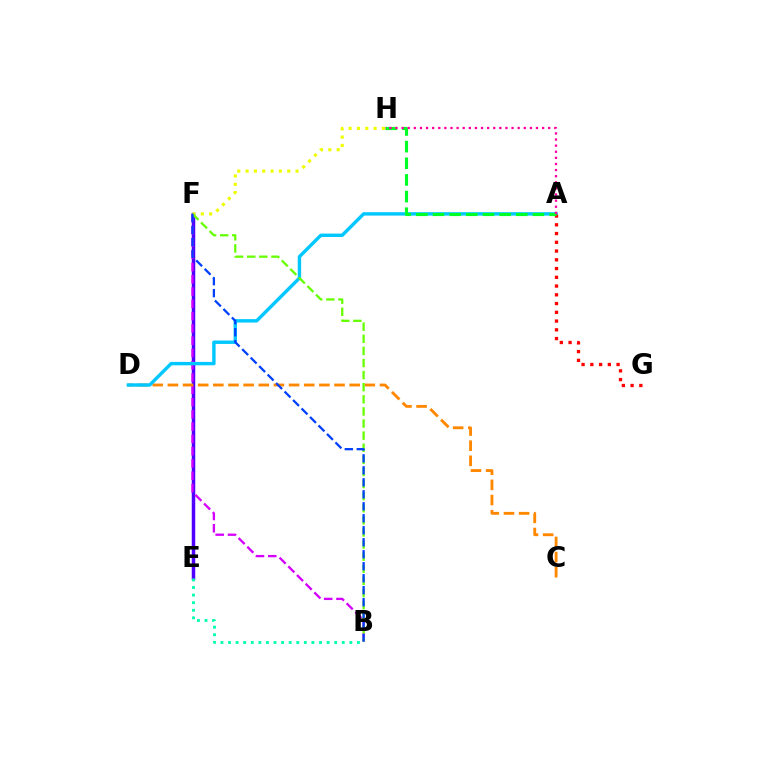{('E', 'F'): [{'color': '#4f00ff', 'line_style': 'solid', 'thickness': 2.51}], ('B', 'F'): [{'color': '#d600ff', 'line_style': 'dashed', 'thickness': 1.67}, {'color': '#66ff00', 'line_style': 'dashed', 'thickness': 1.64}, {'color': '#003fff', 'line_style': 'dashed', 'thickness': 1.63}], ('C', 'D'): [{'color': '#ff8800', 'line_style': 'dashed', 'thickness': 2.06}], ('F', 'H'): [{'color': '#eeff00', 'line_style': 'dotted', 'thickness': 2.26}], ('A', 'D'): [{'color': '#00c7ff', 'line_style': 'solid', 'thickness': 2.45}], ('A', 'G'): [{'color': '#ff0000', 'line_style': 'dotted', 'thickness': 2.38}], ('A', 'H'): [{'color': '#00ff27', 'line_style': 'dashed', 'thickness': 2.26}, {'color': '#ff00a0', 'line_style': 'dotted', 'thickness': 1.66}], ('B', 'E'): [{'color': '#00ffaf', 'line_style': 'dotted', 'thickness': 2.06}]}